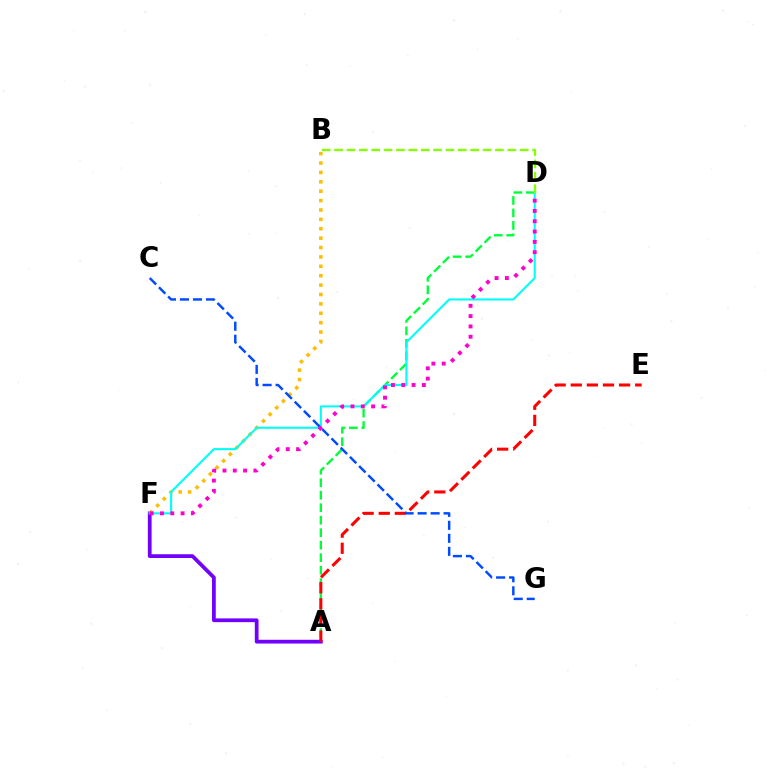{('A', 'D'): [{'color': '#00ff39', 'line_style': 'dashed', 'thickness': 1.7}], ('A', 'F'): [{'color': '#7200ff', 'line_style': 'solid', 'thickness': 2.7}], ('B', 'F'): [{'color': '#ffbd00', 'line_style': 'dotted', 'thickness': 2.55}], ('D', 'F'): [{'color': '#00fff6', 'line_style': 'solid', 'thickness': 1.52}, {'color': '#ff00cf', 'line_style': 'dotted', 'thickness': 2.8}], ('A', 'E'): [{'color': '#ff0000', 'line_style': 'dashed', 'thickness': 2.19}], ('B', 'D'): [{'color': '#84ff00', 'line_style': 'dashed', 'thickness': 1.68}], ('C', 'G'): [{'color': '#004bff', 'line_style': 'dashed', 'thickness': 1.77}]}